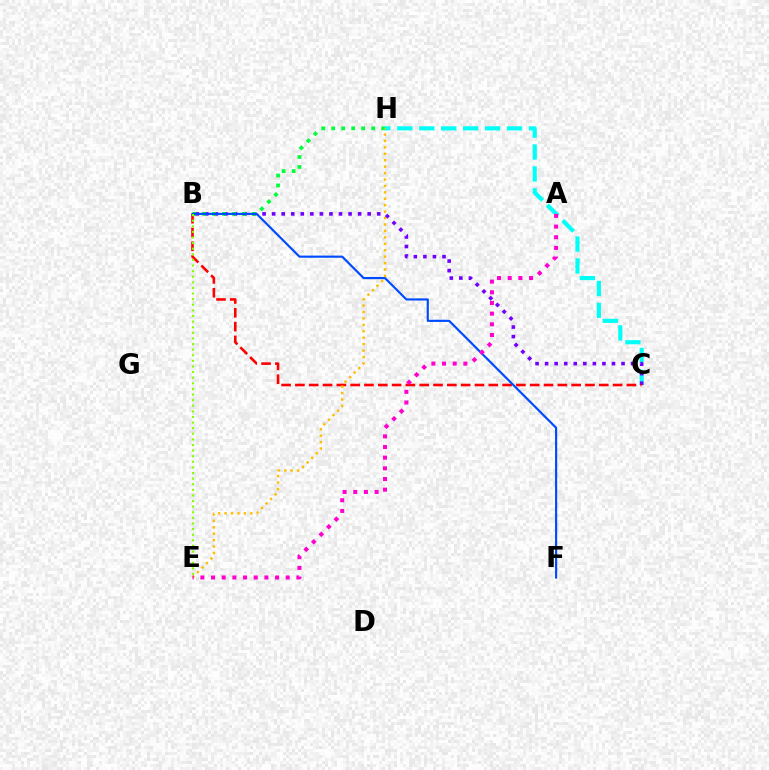{('C', 'H'): [{'color': '#00fff6', 'line_style': 'dashed', 'thickness': 2.98}], ('B', 'C'): [{'color': '#7200ff', 'line_style': 'dotted', 'thickness': 2.6}, {'color': '#ff0000', 'line_style': 'dashed', 'thickness': 1.88}], ('B', 'H'): [{'color': '#00ff39', 'line_style': 'dotted', 'thickness': 2.71}], ('B', 'F'): [{'color': '#004bff', 'line_style': 'solid', 'thickness': 1.55}], ('E', 'H'): [{'color': '#ffbd00', 'line_style': 'dotted', 'thickness': 1.75}], ('B', 'E'): [{'color': '#84ff00', 'line_style': 'dotted', 'thickness': 1.52}], ('A', 'E'): [{'color': '#ff00cf', 'line_style': 'dotted', 'thickness': 2.9}]}